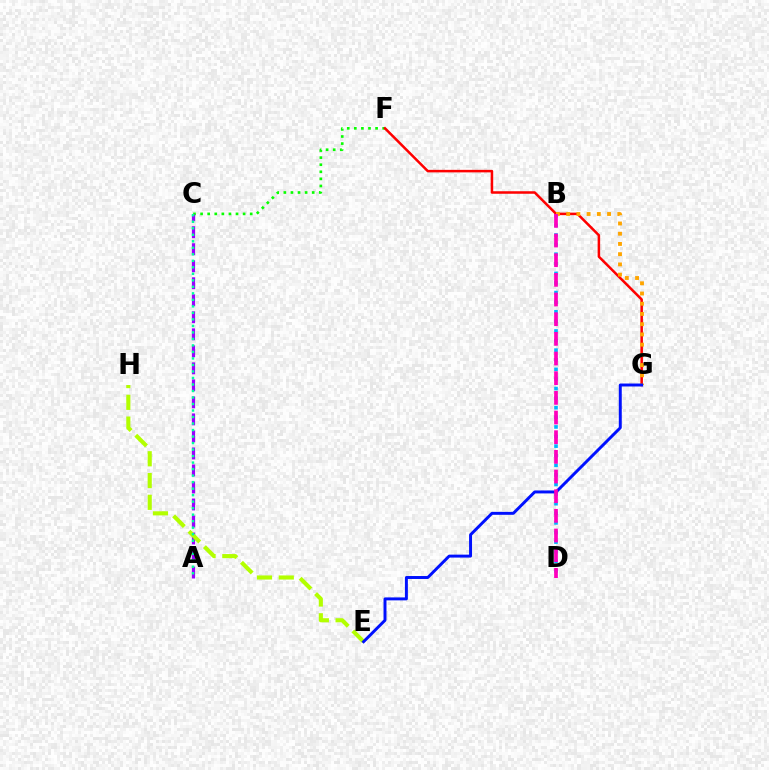{('C', 'F'): [{'color': '#08ff00', 'line_style': 'dotted', 'thickness': 1.93}], ('A', 'C'): [{'color': '#9b00ff', 'line_style': 'dashed', 'thickness': 2.31}, {'color': '#00ff9d', 'line_style': 'dotted', 'thickness': 1.77}], ('F', 'G'): [{'color': '#ff0000', 'line_style': 'solid', 'thickness': 1.81}], ('B', 'G'): [{'color': '#ffa500', 'line_style': 'dotted', 'thickness': 2.78}], ('B', 'D'): [{'color': '#00b5ff', 'line_style': 'dotted', 'thickness': 2.61}, {'color': '#ff00bd', 'line_style': 'dashed', 'thickness': 2.67}], ('E', 'H'): [{'color': '#b3ff00', 'line_style': 'dashed', 'thickness': 2.96}], ('E', 'G'): [{'color': '#0010ff', 'line_style': 'solid', 'thickness': 2.13}]}